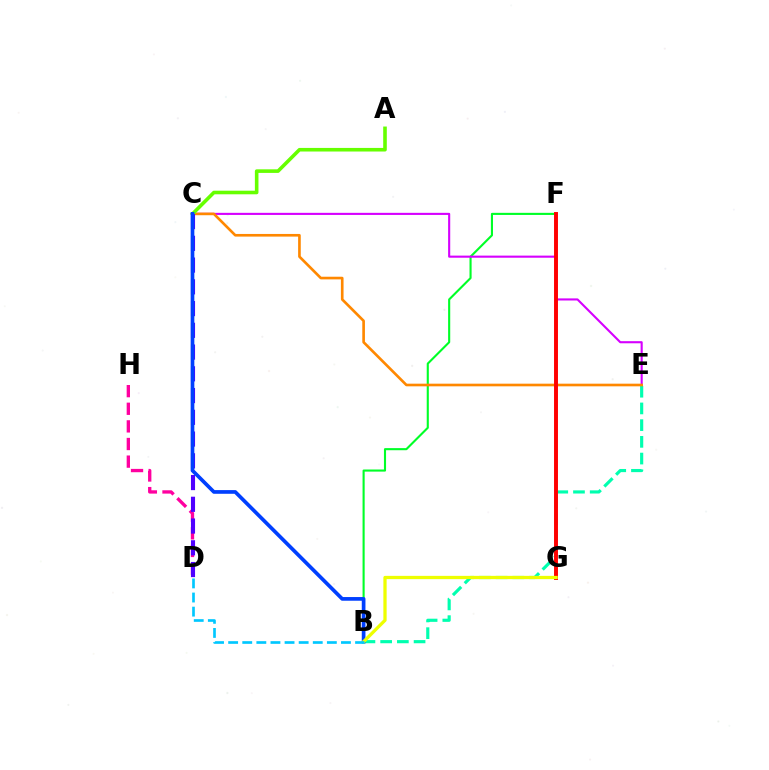{('B', 'F'): [{'color': '#00ff27', 'line_style': 'solid', 'thickness': 1.52}], ('C', 'E'): [{'color': '#d600ff', 'line_style': 'solid', 'thickness': 1.52}, {'color': '#ff8800', 'line_style': 'solid', 'thickness': 1.91}], ('B', 'E'): [{'color': '#00ffaf', 'line_style': 'dashed', 'thickness': 2.27}], ('A', 'C'): [{'color': '#66ff00', 'line_style': 'solid', 'thickness': 2.59}], ('D', 'H'): [{'color': '#ff00a0', 'line_style': 'dashed', 'thickness': 2.39}], ('C', 'D'): [{'color': '#4f00ff', 'line_style': 'dashed', 'thickness': 2.95}], ('B', 'C'): [{'color': '#003fff', 'line_style': 'solid', 'thickness': 2.66}], ('F', 'G'): [{'color': '#ff0000', 'line_style': 'solid', 'thickness': 2.83}], ('B', 'G'): [{'color': '#eeff00', 'line_style': 'solid', 'thickness': 2.36}], ('B', 'D'): [{'color': '#00c7ff', 'line_style': 'dashed', 'thickness': 1.92}]}